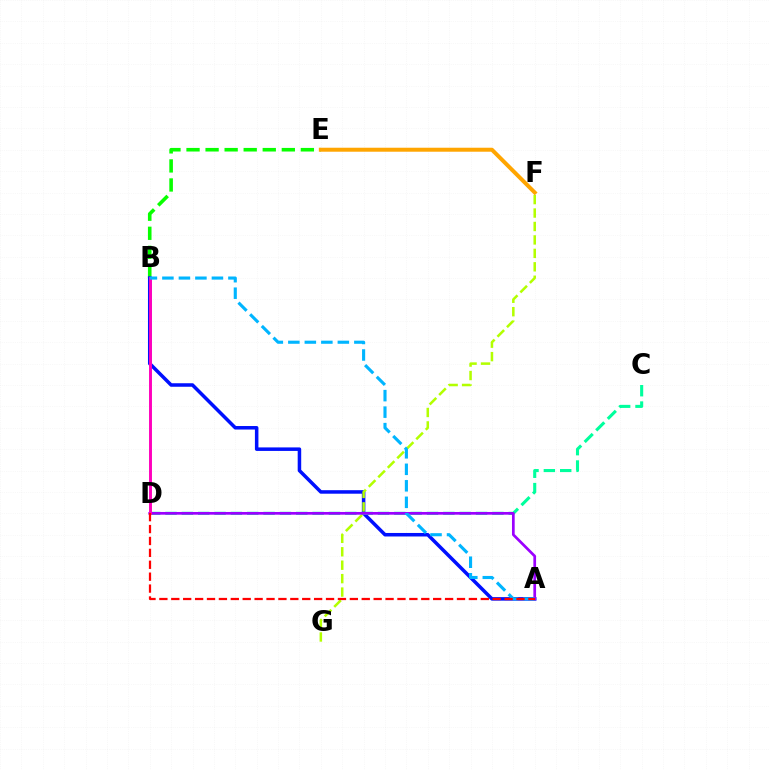{('B', 'E'): [{'color': '#08ff00', 'line_style': 'dashed', 'thickness': 2.59}], ('A', 'B'): [{'color': '#0010ff', 'line_style': 'solid', 'thickness': 2.53}, {'color': '#00b5ff', 'line_style': 'dashed', 'thickness': 2.24}], ('C', 'D'): [{'color': '#00ff9d', 'line_style': 'dashed', 'thickness': 2.22}], ('F', 'G'): [{'color': '#b3ff00', 'line_style': 'dashed', 'thickness': 1.83}], ('A', 'D'): [{'color': '#9b00ff', 'line_style': 'solid', 'thickness': 1.95}, {'color': '#ff0000', 'line_style': 'dashed', 'thickness': 1.62}], ('B', 'D'): [{'color': '#ff00bd', 'line_style': 'solid', 'thickness': 2.11}], ('E', 'F'): [{'color': '#ffa500', 'line_style': 'solid', 'thickness': 2.87}]}